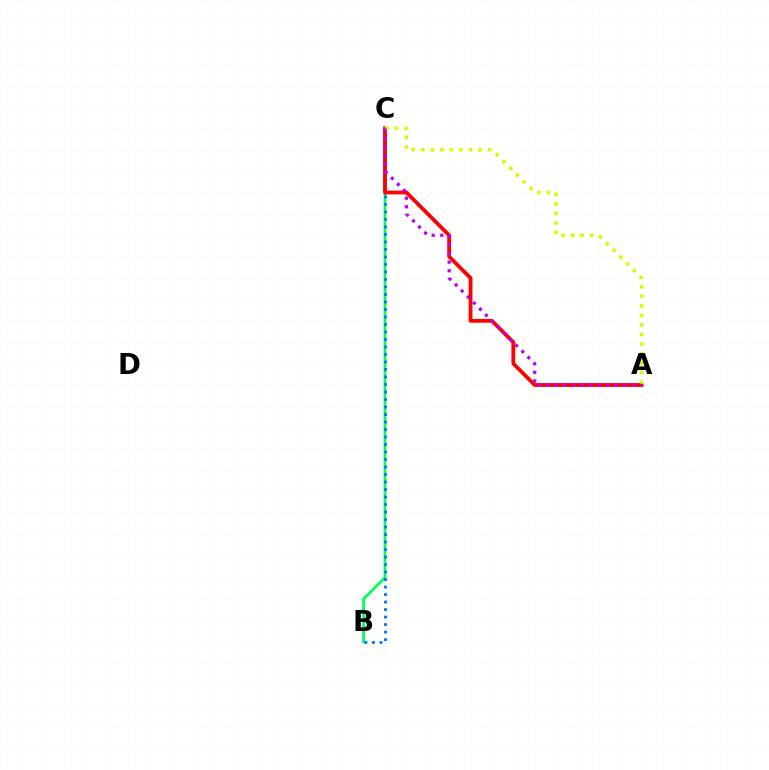{('B', 'C'): [{'color': '#00ff5c', 'line_style': 'solid', 'thickness': 2.02}, {'color': '#0074ff', 'line_style': 'dotted', 'thickness': 2.04}], ('A', 'C'): [{'color': '#ff0000', 'line_style': 'solid', 'thickness': 2.74}, {'color': '#d1ff00', 'line_style': 'dotted', 'thickness': 2.6}, {'color': '#b900ff', 'line_style': 'dotted', 'thickness': 2.33}]}